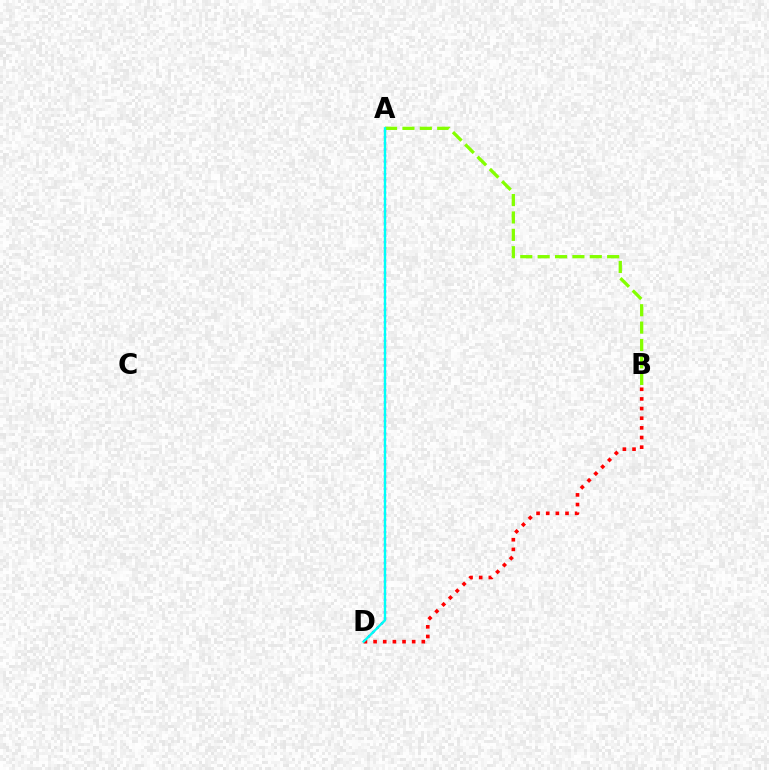{('A', 'D'): [{'color': '#7200ff', 'line_style': 'dotted', 'thickness': 1.68}, {'color': '#00fff6', 'line_style': 'solid', 'thickness': 1.68}], ('A', 'B'): [{'color': '#84ff00', 'line_style': 'dashed', 'thickness': 2.36}], ('B', 'D'): [{'color': '#ff0000', 'line_style': 'dotted', 'thickness': 2.62}]}